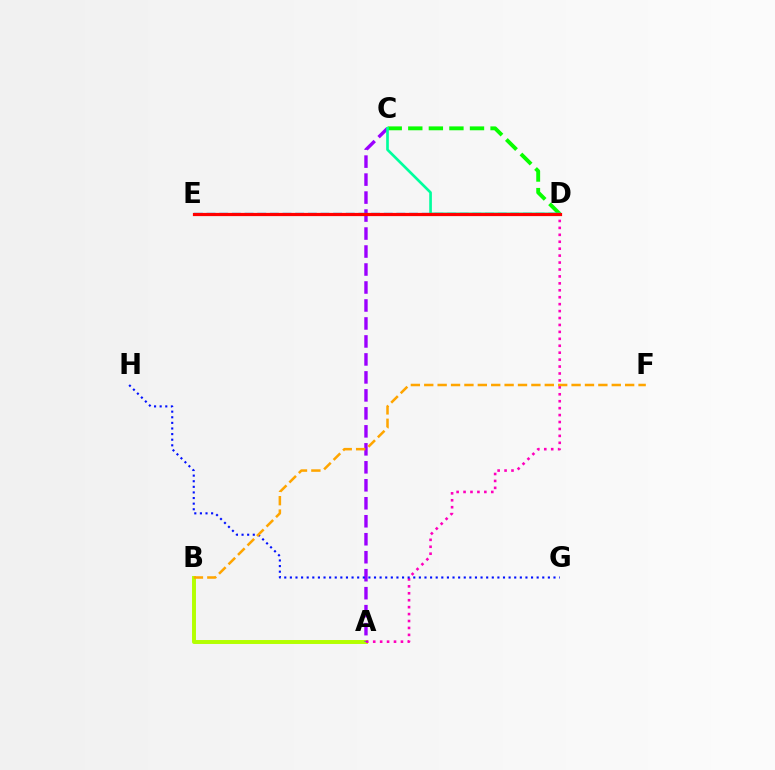{('A', 'B'): [{'color': '#b3ff00', 'line_style': 'solid', 'thickness': 2.84}], ('A', 'D'): [{'color': '#ff00bd', 'line_style': 'dotted', 'thickness': 1.88}], ('A', 'C'): [{'color': '#9b00ff', 'line_style': 'dashed', 'thickness': 2.44}], ('D', 'E'): [{'color': '#00b5ff', 'line_style': 'dashed', 'thickness': 1.72}, {'color': '#ff0000', 'line_style': 'solid', 'thickness': 2.31}], ('G', 'H'): [{'color': '#0010ff', 'line_style': 'dotted', 'thickness': 1.52}], ('B', 'F'): [{'color': '#ffa500', 'line_style': 'dashed', 'thickness': 1.82}], ('C', 'D'): [{'color': '#08ff00', 'line_style': 'dashed', 'thickness': 2.79}, {'color': '#00ff9d', 'line_style': 'solid', 'thickness': 1.91}]}